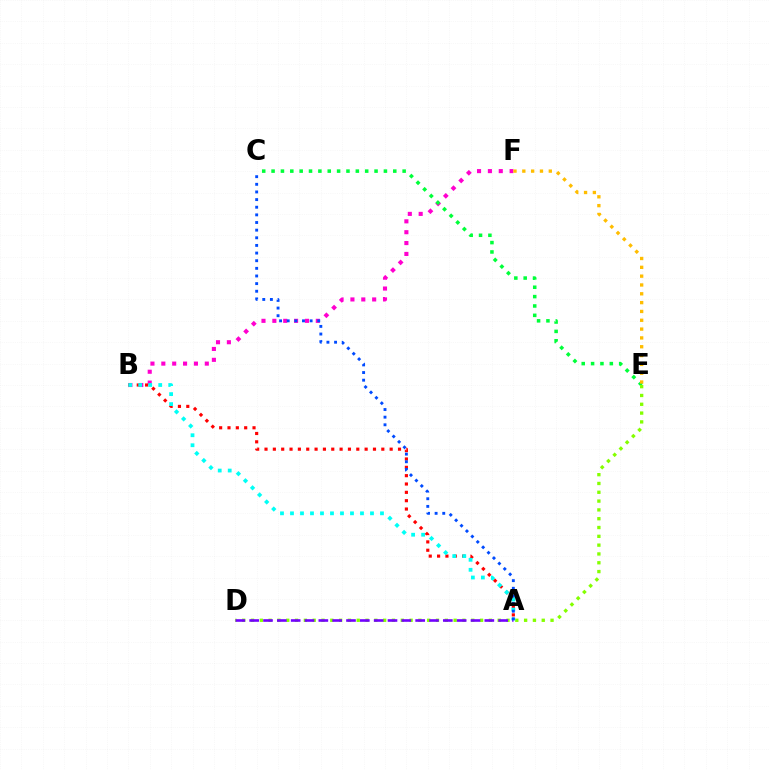{('B', 'F'): [{'color': '#ff00cf', 'line_style': 'dotted', 'thickness': 2.95}], ('C', 'E'): [{'color': '#00ff39', 'line_style': 'dotted', 'thickness': 2.54}], ('A', 'B'): [{'color': '#ff0000', 'line_style': 'dotted', 'thickness': 2.27}, {'color': '#00fff6', 'line_style': 'dotted', 'thickness': 2.72}], ('D', 'E'): [{'color': '#84ff00', 'line_style': 'dotted', 'thickness': 2.39}], ('E', 'F'): [{'color': '#ffbd00', 'line_style': 'dotted', 'thickness': 2.4}], ('A', 'D'): [{'color': '#7200ff', 'line_style': 'dashed', 'thickness': 1.88}], ('A', 'C'): [{'color': '#004bff', 'line_style': 'dotted', 'thickness': 2.08}]}